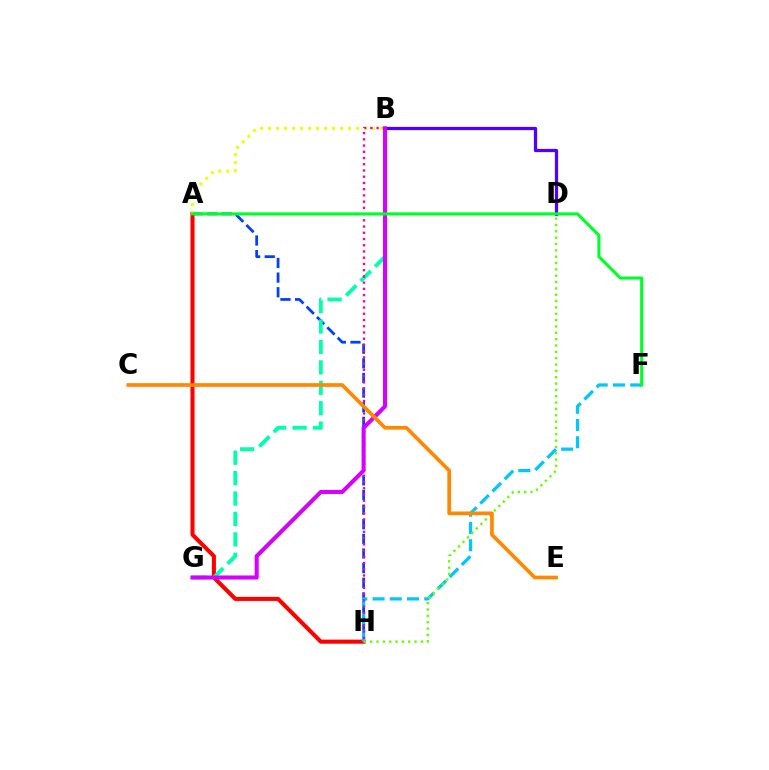{('A', 'H'): [{'color': '#003fff', 'line_style': 'dashed', 'thickness': 1.99}, {'color': '#ff0000', 'line_style': 'solid', 'thickness': 2.93}], ('A', 'B'): [{'color': '#eeff00', 'line_style': 'dotted', 'thickness': 2.17}], ('F', 'H'): [{'color': '#00c7ff', 'line_style': 'dashed', 'thickness': 2.34}], ('B', 'G'): [{'color': '#00ffaf', 'line_style': 'dashed', 'thickness': 2.77}, {'color': '#d600ff', 'line_style': 'solid', 'thickness': 2.92}], ('B', 'D'): [{'color': '#4f00ff', 'line_style': 'solid', 'thickness': 2.34}], ('B', 'H'): [{'color': '#ff00a0', 'line_style': 'dotted', 'thickness': 1.69}], ('D', 'H'): [{'color': '#66ff00', 'line_style': 'dotted', 'thickness': 1.72}], ('A', 'F'): [{'color': '#00ff27', 'line_style': 'solid', 'thickness': 2.2}], ('C', 'E'): [{'color': '#ff8800', 'line_style': 'solid', 'thickness': 2.65}]}